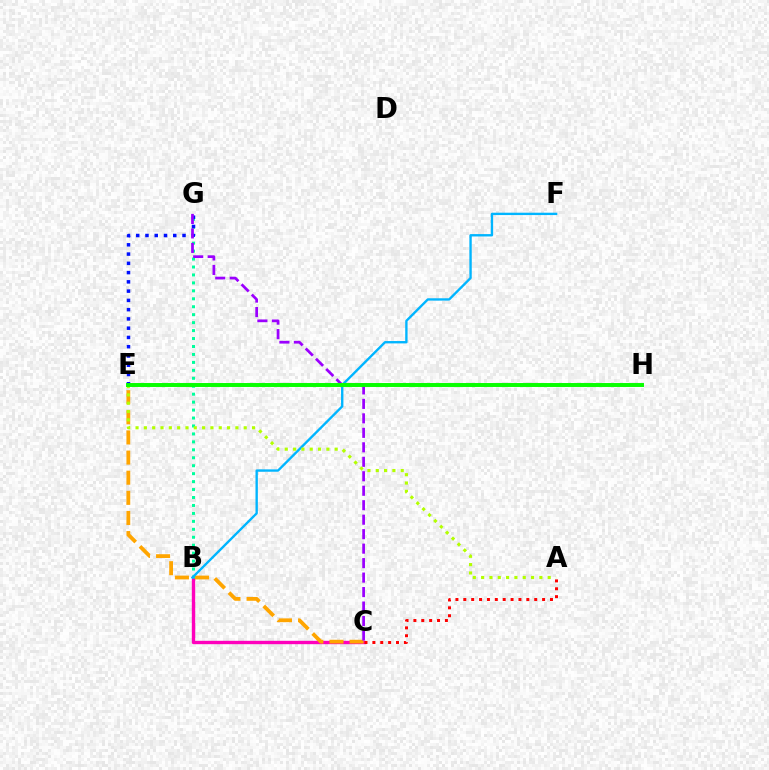{('B', 'C'): [{'color': '#ff00bd', 'line_style': 'solid', 'thickness': 2.42}], ('B', 'G'): [{'color': '#00ff9d', 'line_style': 'dotted', 'thickness': 2.16}], ('A', 'C'): [{'color': '#ff0000', 'line_style': 'dotted', 'thickness': 2.14}], ('E', 'G'): [{'color': '#0010ff', 'line_style': 'dotted', 'thickness': 2.52}], ('C', 'E'): [{'color': '#ffa500', 'line_style': 'dashed', 'thickness': 2.73}], ('B', 'F'): [{'color': '#00b5ff', 'line_style': 'solid', 'thickness': 1.7}], ('A', 'E'): [{'color': '#b3ff00', 'line_style': 'dotted', 'thickness': 2.26}], ('C', 'G'): [{'color': '#9b00ff', 'line_style': 'dashed', 'thickness': 1.97}], ('E', 'H'): [{'color': '#08ff00', 'line_style': 'solid', 'thickness': 2.84}]}